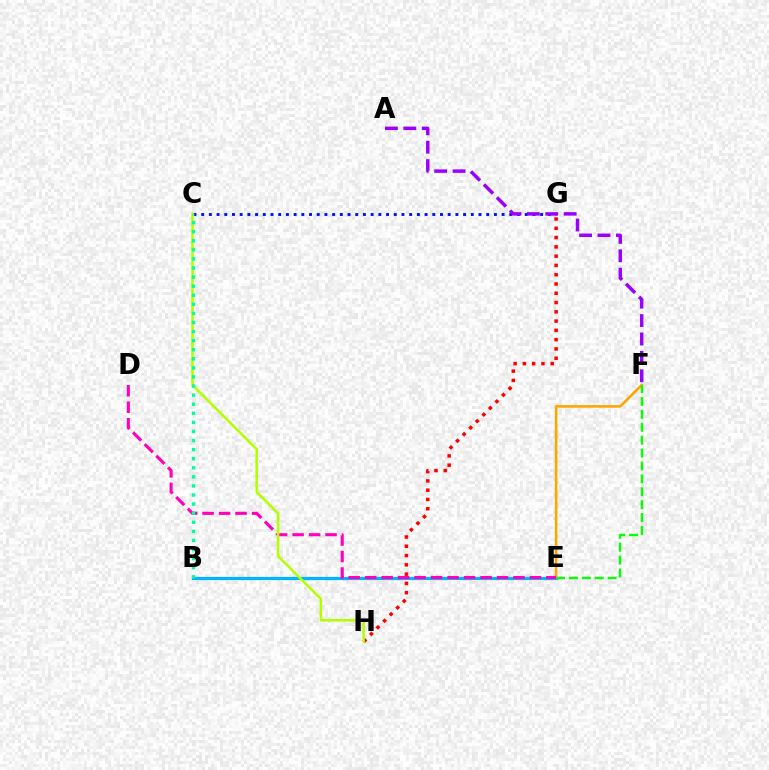{('B', 'E'): [{'color': '#00b5ff', 'line_style': 'solid', 'thickness': 2.29}], ('E', 'F'): [{'color': '#ffa500', 'line_style': 'solid', 'thickness': 1.86}, {'color': '#08ff00', 'line_style': 'dashed', 'thickness': 1.75}], ('C', 'G'): [{'color': '#0010ff', 'line_style': 'dotted', 'thickness': 2.09}], ('G', 'H'): [{'color': '#ff0000', 'line_style': 'dotted', 'thickness': 2.52}], ('D', 'E'): [{'color': '#ff00bd', 'line_style': 'dashed', 'thickness': 2.24}], ('C', 'H'): [{'color': '#b3ff00', 'line_style': 'solid', 'thickness': 1.83}], ('A', 'F'): [{'color': '#9b00ff', 'line_style': 'dashed', 'thickness': 2.5}], ('B', 'C'): [{'color': '#00ff9d', 'line_style': 'dotted', 'thickness': 2.47}]}